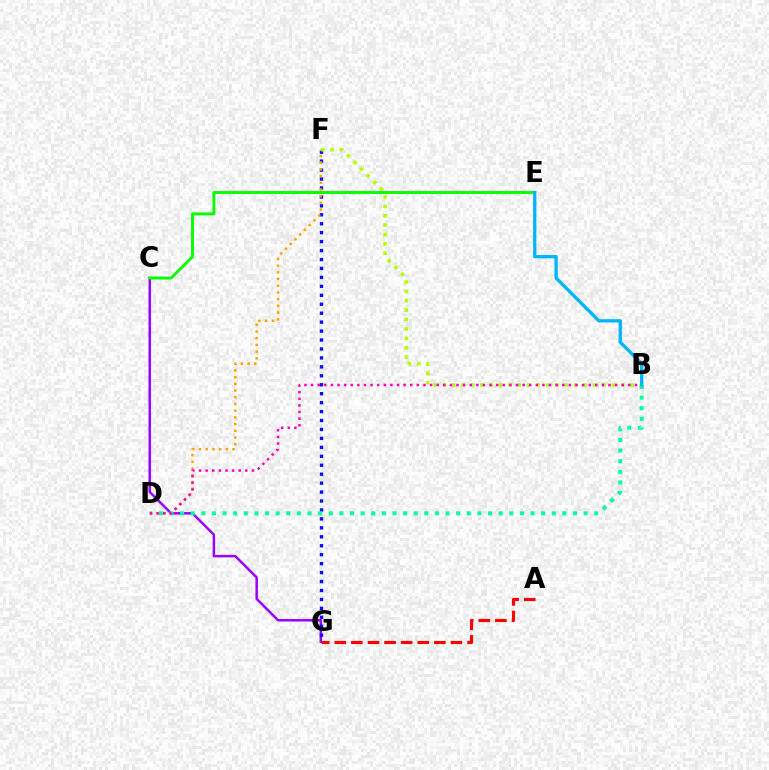{('C', 'G'): [{'color': '#9b00ff', 'line_style': 'solid', 'thickness': 1.79}], ('F', 'G'): [{'color': '#0010ff', 'line_style': 'dotted', 'thickness': 2.43}], ('B', 'D'): [{'color': '#00ff9d', 'line_style': 'dotted', 'thickness': 2.88}, {'color': '#ff00bd', 'line_style': 'dotted', 'thickness': 1.8}], ('B', 'F'): [{'color': '#b3ff00', 'line_style': 'dotted', 'thickness': 2.55}], ('C', 'E'): [{'color': '#08ff00', 'line_style': 'solid', 'thickness': 2.11}], ('D', 'F'): [{'color': '#ffa500', 'line_style': 'dotted', 'thickness': 1.82}], ('A', 'G'): [{'color': '#ff0000', 'line_style': 'dashed', 'thickness': 2.26}], ('B', 'E'): [{'color': '#00b5ff', 'line_style': 'solid', 'thickness': 2.37}]}